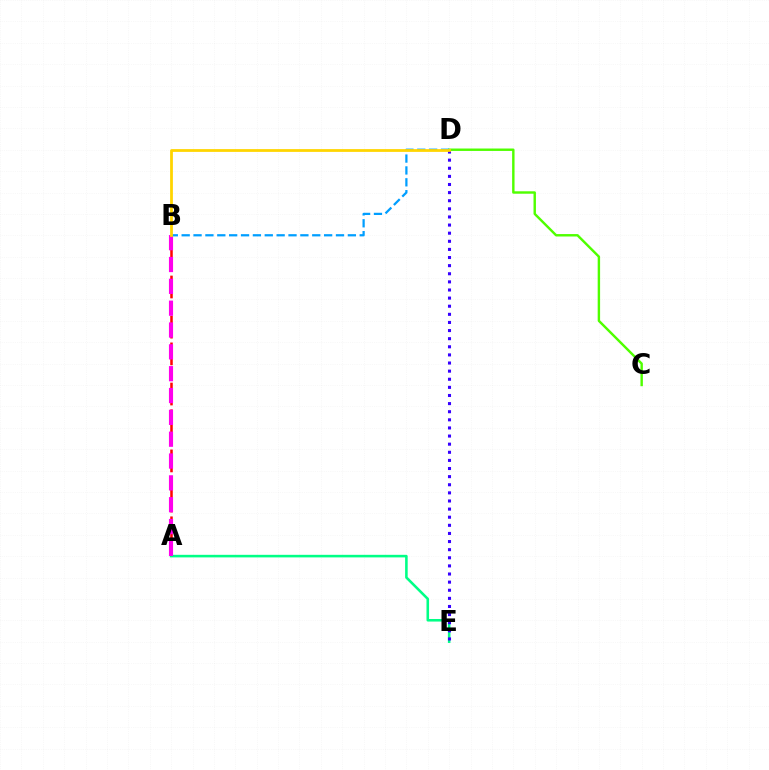{('A', 'E'): [{'color': '#00ff86', 'line_style': 'solid', 'thickness': 1.85}], ('A', 'B'): [{'color': '#ff0000', 'line_style': 'dashed', 'thickness': 1.82}, {'color': '#ff00ed', 'line_style': 'dashed', 'thickness': 2.97}], ('C', 'D'): [{'color': '#4fff00', 'line_style': 'solid', 'thickness': 1.74}], ('B', 'D'): [{'color': '#009eff', 'line_style': 'dashed', 'thickness': 1.61}, {'color': '#ffd500', 'line_style': 'solid', 'thickness': 2.0}], ('D', 'E'): [{'color': '#3700ff', 'line_style': 'dotted', 'thickness': 2.2}]}